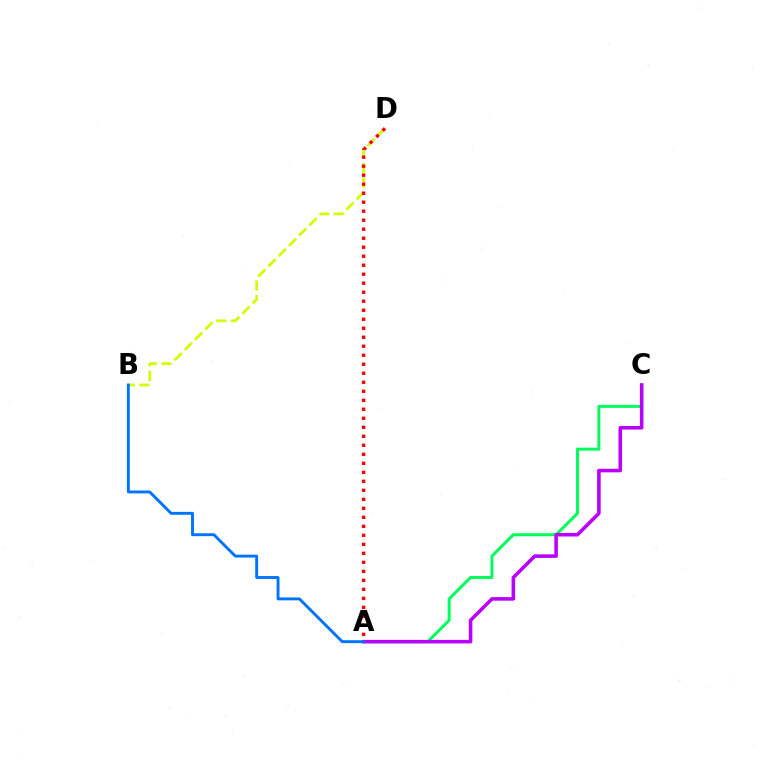{('A', 'C'): [{'color': '#00ff5c', 'line_style': 'solid', 'thickness': 2.15}, {'color': '#b900ff', 'line_style': 'solid', 'thickness': 2.56}], ('B', 'D'): [{'color': '#d1ff00', 'line_style': 'dashed', 'thickness': 1.97}], ('A', 'B'): [{'color': '#0074ff', 'line_style': 'solid', 'thickness': 2.09}], ('A', 'D'): [{'color': '#ff0000', 'line_style': 'dotted', 'thickness': 2.45}]}